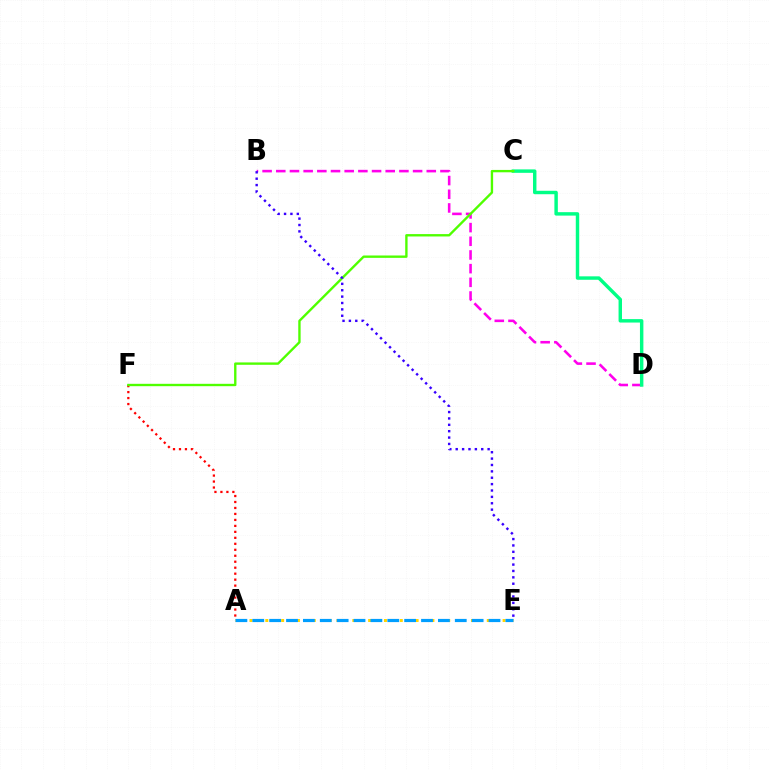{('B', 'D'): [{'color': '#ff00ed', 'line_style': 'dashed', 'thickness': 1.86}], ('A', 'E'): [{'color': '#ffd500', 'line_style': 'dotted', 'thickness': 2.15}, {'color': '#009eff', 'line_style': 'dashed', 'thickness': 2.29}], ('A', 'F'): [{'color': '#ff0000', 'line_style': 'dotted', 'thickness': 1.62}], ('C', 'D'): [{'color': '#00ff86', 'line_style': 'solid', 'thickness': 2.48}], ('C', 'F'): [{'color': '#4fff00', 'line_style': 'solid', 'thickness': 1.7}], ('B', 'E'): [{'color': '#3700ff', 'line_style': 'dotted', 'thickness': 1.73}]}